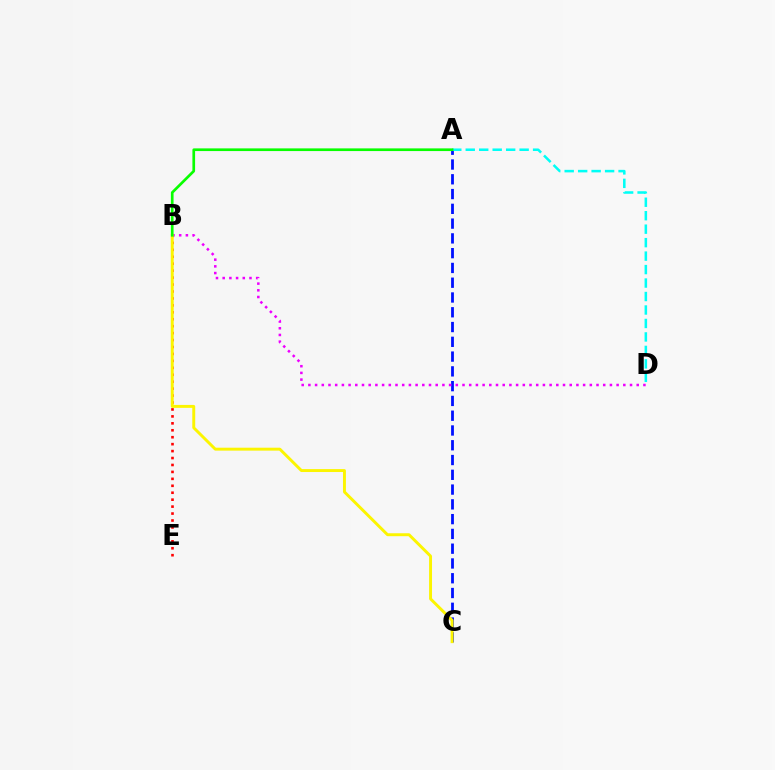{('A', 'C'): [{'color': '#0010ff', 'line_style': 'dashed', 'thickness': 2.01}], ('B', 'E'): [{'color': '#ff0000', 'line_style': 'dotted', 'thickness': 1.89}], ('B', 'D'): [{'color': '#ee00ff', 'line_style': 'dotted', 'thickness': 1.82}], ('A', 'D'): [{'color': '#00fff6', 'line_style': 'dashed', 'thickness': 1.83}], ('B', 'C'): [{'color': '#fcf500', 'line_style': 'solid', 'thickness': 2.11}], ('A', 'B'): [{'color': '#08ff00', 'line_style': 'solid', 'thickness': 1.93}]}